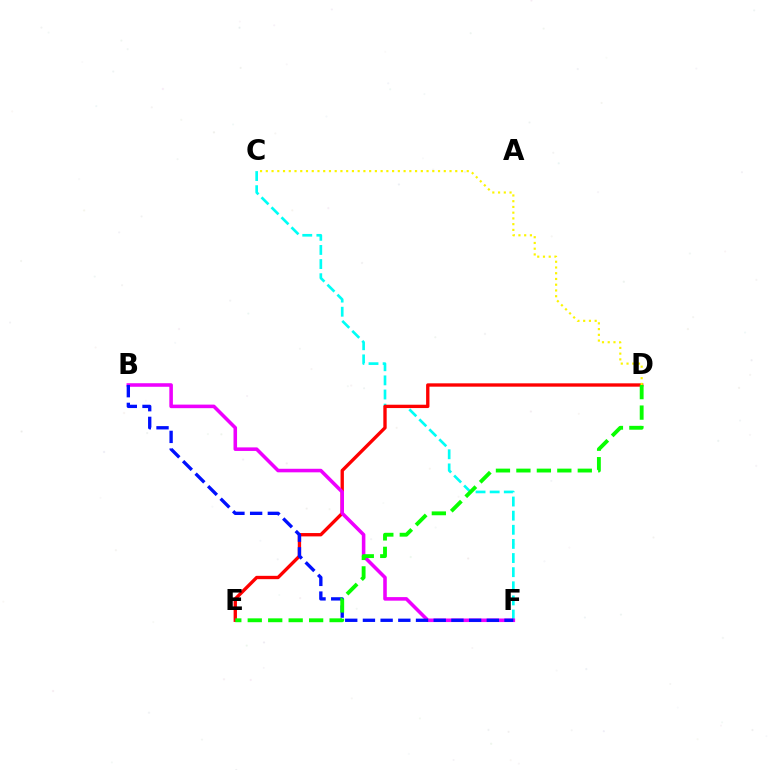{('C', 'F'): [{'color': '#00fff6', 'line_style': 'dashed', 'thickness': 1.92}], ('D', 'E'): [{'color': '#ff0000', 'line_style': 'solid', 'thickness': 2.41}, {'color': '#08ff00', 'line_style': 'dashed', 'thickness': 2.78}], ('C', 'D'): [{'color': '#fcf500', 'line_style': 'dotted', 'thickness': 1.56}], ('B', 'F'): [{'color': '#ee00ff', 'line_style': 'solid', 'thickness': 2.56}, {'color': '#0010ff', 'line_style': 'dashed', 'thickness': 2.4}]}